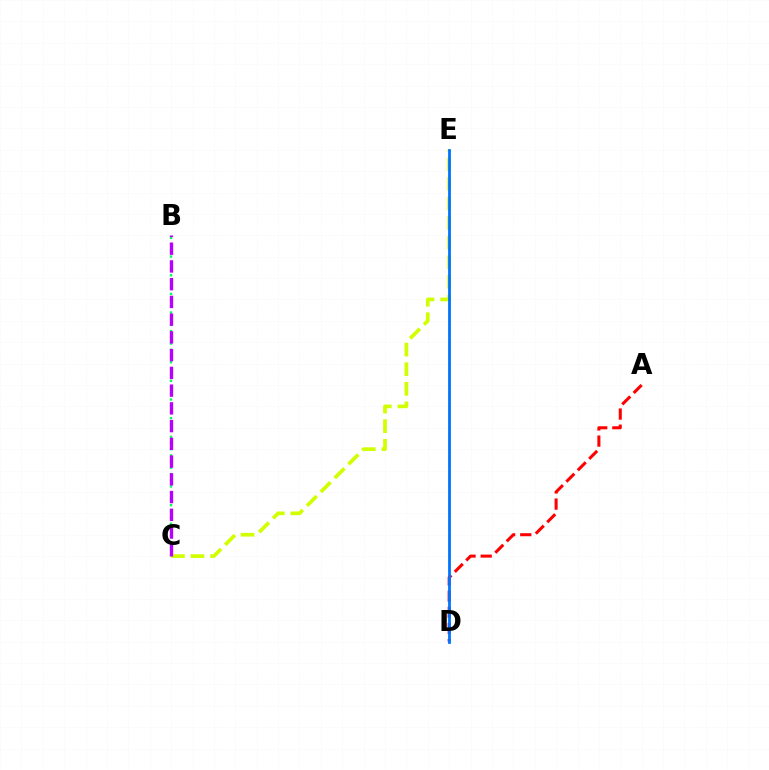{('A', 'D'): [{'color': '#ff0000', 'line_style': 'dashed', 'thickness': 2.19}], ('B', 'C'): [{'color': '#00ff5c', 'line_style': 'dotted', 'thickness': 1.69}, {'color': '#b900ff', 'line_style': 'dashed', 'thickness': 2.41}], ('C', 'E'): [{'color': '#d1ff00', 'line_style': 'dashed', 'thickness': 2.66}], ('D', 'E'): [{'color': '#0074ff', 'line_style': 'solid', 'thickness': 2.0}]}